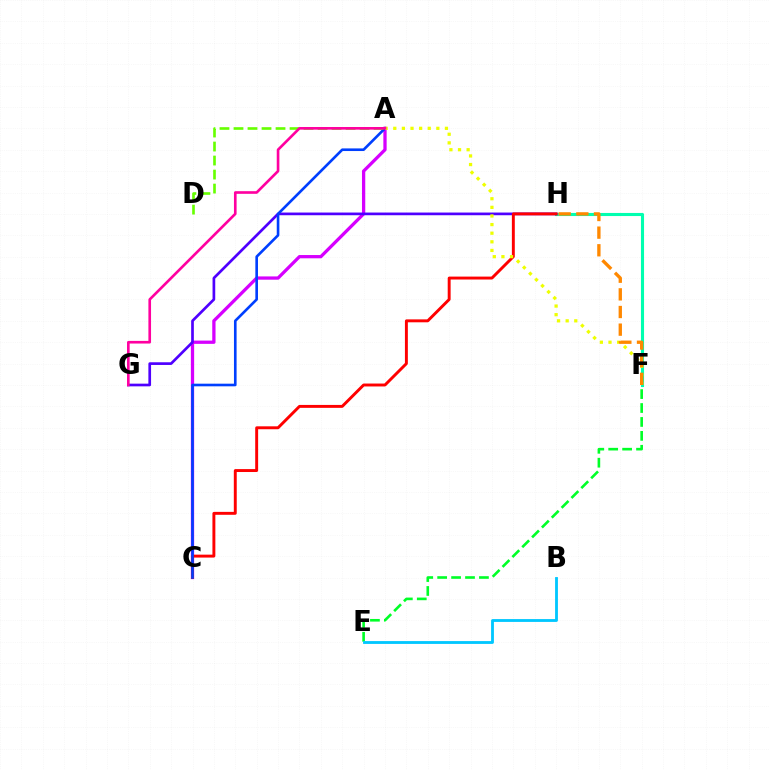{('A', 'C'): [{'color': '#d600ff', 'line_style': 'solid', 'thickness': 2.36}, {'color': '#003fff', 'line_style': 'solid', 'thickness': 1.9}], ('F', 'H'): [{'color': '#00ffaf', 'line_style': 'solid', 'thickness': 2.23}, {'color': '#ff8800', 'line_style': 'dashed', 'thickness': 2.4}], ('G', 'H'): [{'color': '#4f00ff', 'line_style': 'solid', 'thickness': 1.94}], ('C', 'H'): [{'color': '#ff0000', 'line_style': 'solid', 'thickness': 2.11}], ('A', 'F'): [{'color': '#eeff00', 'line_style': 'dotted', 'thickness': 2.34}], ('A', 'D'): [{'color': '#66ff00', 'line_style': 'dashed', 'thickness': 1.9}], ('E', 'F'): [{'color': '#00ff27', 'line_style': 'dashed', 'thickness': 1.89}], ('B', 'E'): [{'color': '#00c7ff', 'line_style': 'solid', 'thickness': 2.04}], ('A', 'G'): [{'color': '#ff00a0', 'line_style': 'solid', 'thickness': 1.9}]}